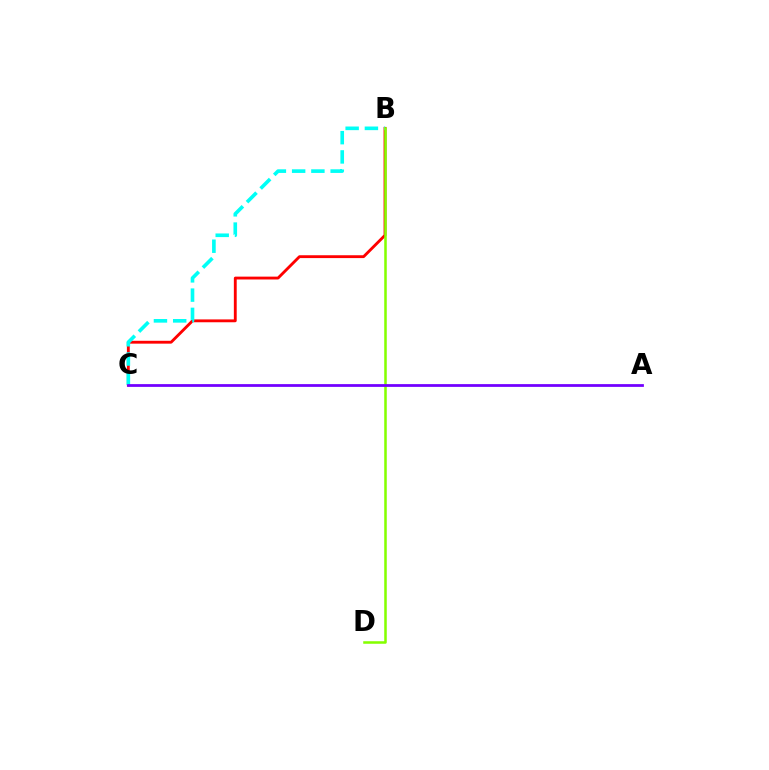{('B', 'C'): [{'color': '#ff0000', 'line_style': 'solid', 'thickness': 2.05}, {'color': '#00fff6', 'line_style': 'dashed', 'thickness': 2.62}], ('B', 'D'): [{'color': '#84ff00', 'line_style': 'solid', 'thickness': 1.82}], ('A', 'C'): [{'color': '#7200ff', 'line_style': 'solid', 'thickness': 1.99}]}